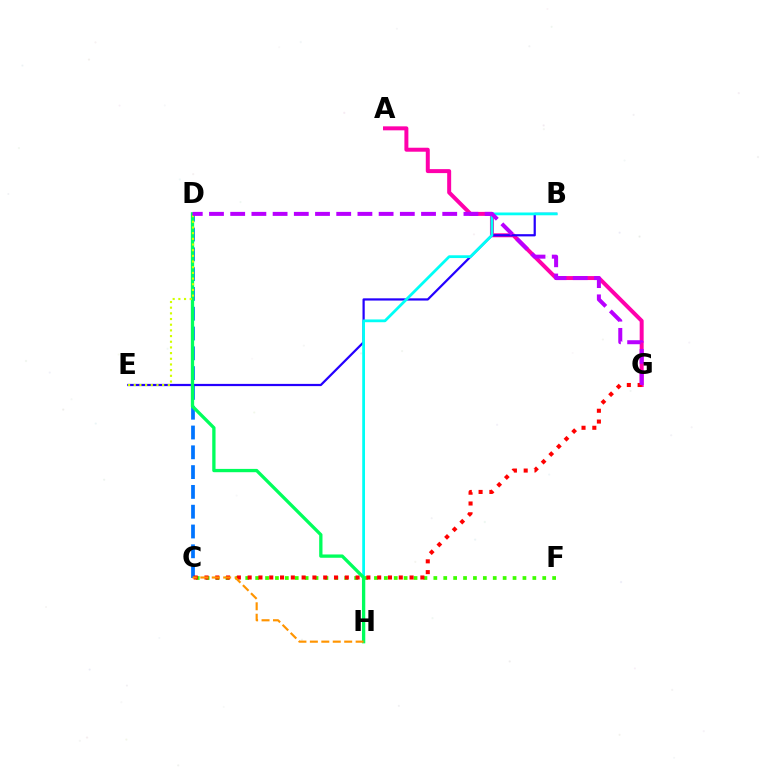{('A', 'G'): [{'color': '#ff00ac', 'line_style': 'solid', 'thickness': 2.87}], ('B', 'E'): [{'color': '#2500ff', 'line_style': 'solid', 'thickness': 1.6}], ('C', 'D'): [{'color': '#0074ff', 'line_style': 'dashed', 'thickness': 2.69}], ('C', 'F'): [{'color': '#3dff00', 'line_style': 'dotted', 'thickness': 2.69}], ('B', 'H'): [{'color': '#00fff6', 'line_style': 'solid', 'thickness': 2.0}], ('C', 'G'): [{'color': '#ff0000', 'line_style': 'dotted', 'thickness': 2.93}], ('D', 'H'): [{'color': '#00ff5c', 'line_style': 'solid', 'thickness': 2.38}], ('D', 'E'): [{'color': '#d1ff00', 'line_style': 'dotted', 'thickness': 1.54}], ('D', 'G'): [{'color': '#b900ff', 'line_style': 'dashed', 'thickness': 2.88}], ('C', 'H'): [{'color': '#ff9400', 'line_style': 'dashed', 'thickness': 1.55}]}